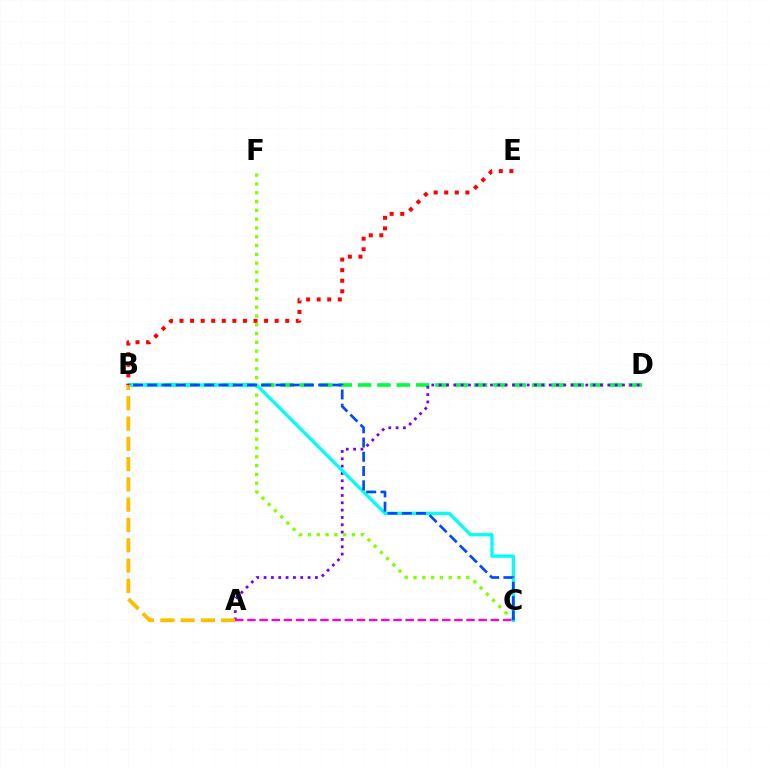{('B', 'D'): [{'color': '#00ff39', 'line_style': 'dashed', 'thickness': 2.63}], ('A', 'D'): [{'color': '#7200ff', 'line_style': 'dotted', 'thickness': 1.99}], ('C', 'F'): [{'color': '#84ff00', 'line_style': 'dotted', 'thickness': 2.39}], ('B', 'C'): [{'color': '#00fff6', 'line_style': 'solid', 'thickness': 2.38}, {'color': '#004bff', 'line_style': 'dashed', 'thickness': 1.94}], ('B', 'E'): [{'color': '#ff0000', 'line_style': 'dotted', 'thickness': 2.87}], ('A', 'B'): [{'color': '#ffbd00', 'line_style': 'dashed', 'thickness': 2.76}], ('A', 'C'): [{'color': '#ff00cf', 'line_style': 'dashed', 'thickness': 1.65}]}